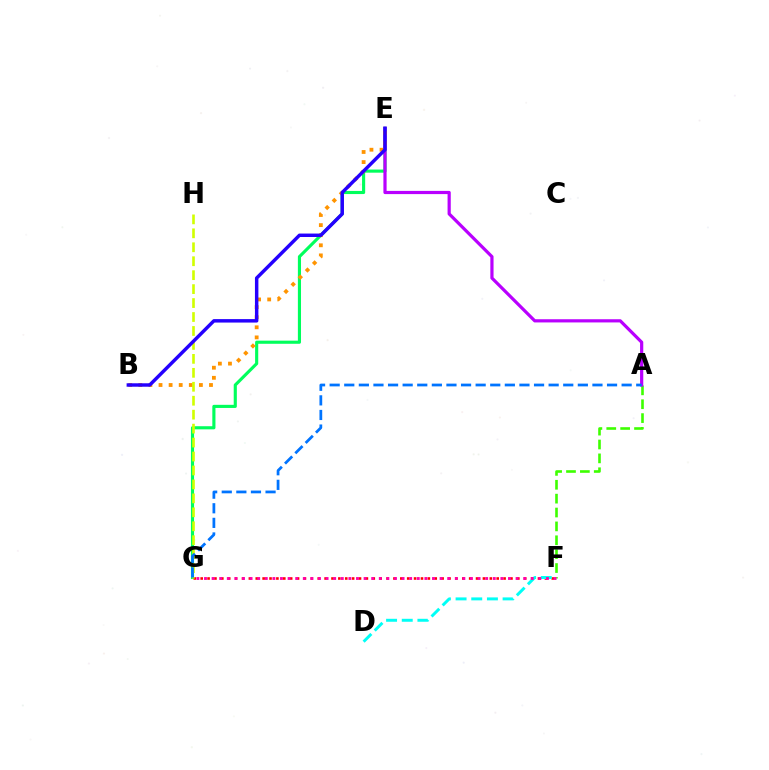{('E', 'G'): [{'color': '#00ff5c', 'line_style': 'solid', 'thickness': 2.25}], ('F', 'G'): [{'color': '#ff0000', 'line_style': 'dotted', 'thickness': 1.87}, {'color': '#ff00ac', 'line_style': 'dotted', 'thickness': 2.06}], ('A', 'F'): [{'color': '#3dff00', 'line_style': 'dashed', 'thickness': 1.89}], ('A', 'E'): [{'color': '#b900ff', 'line_style': 'solid', 'thickness': 2.3}], ('B', 'E'): [{'color': '#ff9400', 'line_style': 'dotted', 'thickness': 2.74}, {'color': '#2500ff', 'line_style': 'solid', 'thickness': 2.49}], ('G', 'H'): [{'color': '#d1ff00', 'line_style': 'dashed', 'thickness': 1.9}], ('A', 'G'): [{'color': '#0074ff', 'line_style': 'dashed', 'thickness': 1.98}], ('D', 'F'): [{'color': '#00fff6', 'line_style': 'dashed', 'thickness': 2.13}]}